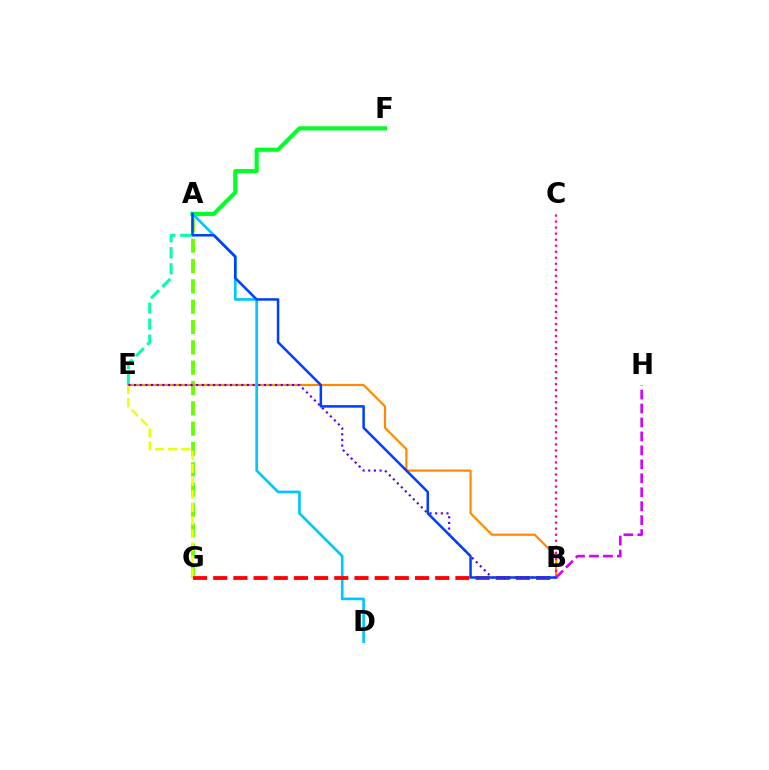{('A', 'F'): [{'color': '#00ff27', 'line_style': 'solid', 'thickness': 2.97}], ('A', 'E'): [{'color': '#00ffaf', 'line_style': 'dashed', 'thickness': 2.18}], ('A', 'G'): [{'color': '#66ff00', 'line_style': 'dashed', 'thickness': 2.76}], ('B', 'E'): [{'color': '#ff8800', 'line_style': 'solid', 'thickness': 1.56}, {'color': '#4f00ff', 'line_style': 'dotted', 'thickness': 1.53}], ('A', 'D'): [{'color': '#00c7ff', 'line_style': 'solid', 'thickness': 1.93}], ('B', 'C'): [{'color': '#ff00a0', 'line_style': 'dotted', 'thickness': 1.64}], ('E', 'G'): [{'color': '#eeff00', 'line_style': 'dashed', 'thickness': 1.77}], ('B', 'G'): [{'color': '#ff0000', 'line_style': 'dashed', 'thickness': 2.74}], ('A', 'B'): [{'color': '#003fff', 'line_style': 'solid', 'thickness': 1.81}], ('B', 'H'): [{'color': '#d600ff', 'line_style': 'dashed', 'thickness': 1.89}]}